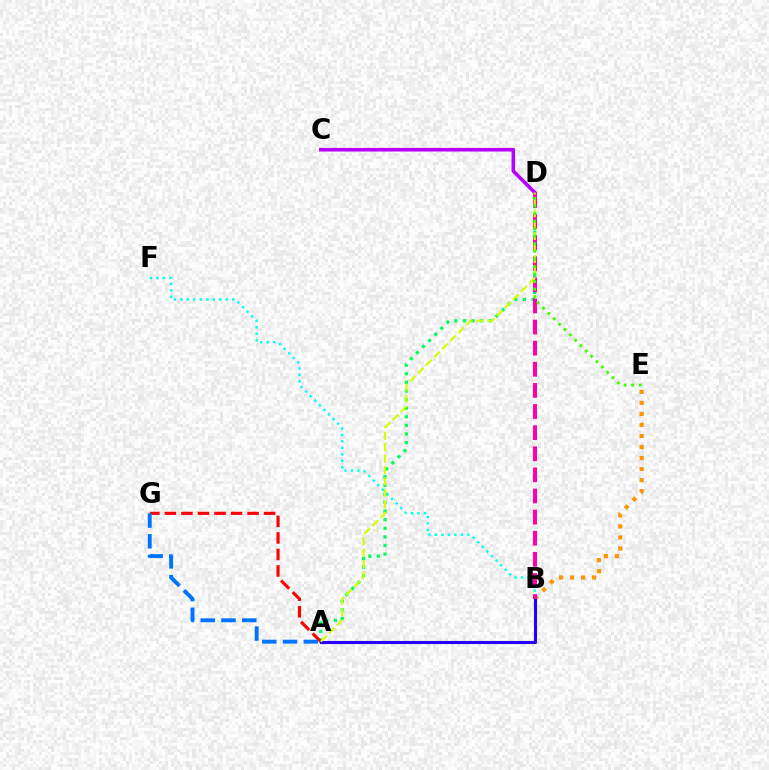{('B', 'F'): [{'color': '#00fff6', 'line_style': 'dotted', 'thickness': 1.76}], ('B', 'E'): [{'color': '#ff9400', 'line_style': 'dotted', 'thickness': 3.0}], ('A', 'D'): [{'color': '#00ff5c', 'line_style': 'dotted', 'thickness': 2.34}, {'color': '#d1ff00', 'line_style': 'dashed', 'thickness': 1.55}], ('C', 'D'): [{'color': '#b900ff', 'line_style': 'solid', 'thickness': 2.59}], ('A', 'G'): [{'color': '#ff0000', 'line_style': 'dashed', 'thickness': 2.25}, {'color': '#0074ff', 'line_style': 'dashed', 'thickness': 2.82}], ('A', 'B'): [{'color': '#2500ff', 'line_style': 'solid', 'thickness': 2.23}], ('B', 'D'): [{'color': '#ff00ac', 'line_style': 'dashed', 'thickness': 2.87}], ('D', 'E'): [{'color': '#3dff00', 'line_style': 'dotted', 'thickness': 2.06}]}